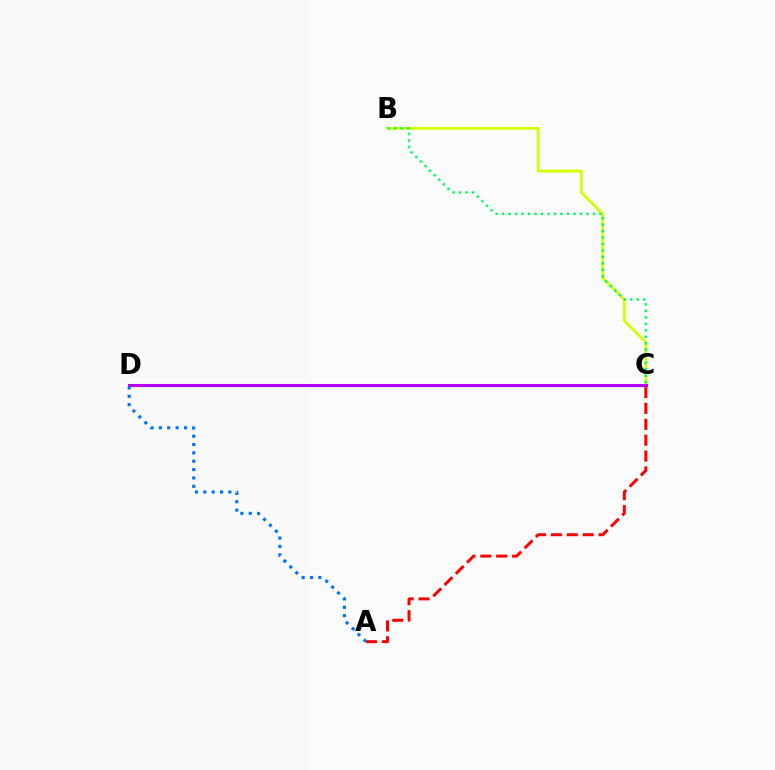{('B', 'C'): [{'color': '#d1ff00', 'line_style': 'solid', 'thickness': 1.98}, {'color': '#00ff5c', 'line_style': 'dotted', 'thickness': 1.76}], ('A', 'C'): [{'color': '#ff0000', 'line_style': 'dashed', 'thickness': 2.16}], ('C', 'D'): [{'color': '#b900ff', 'line_style': 'solid', 'thickness': 2.18}], ('A', 'D'): [{'color': '#0074ff', 'line_style': 'dotted', 'thickness': 2.27}]}